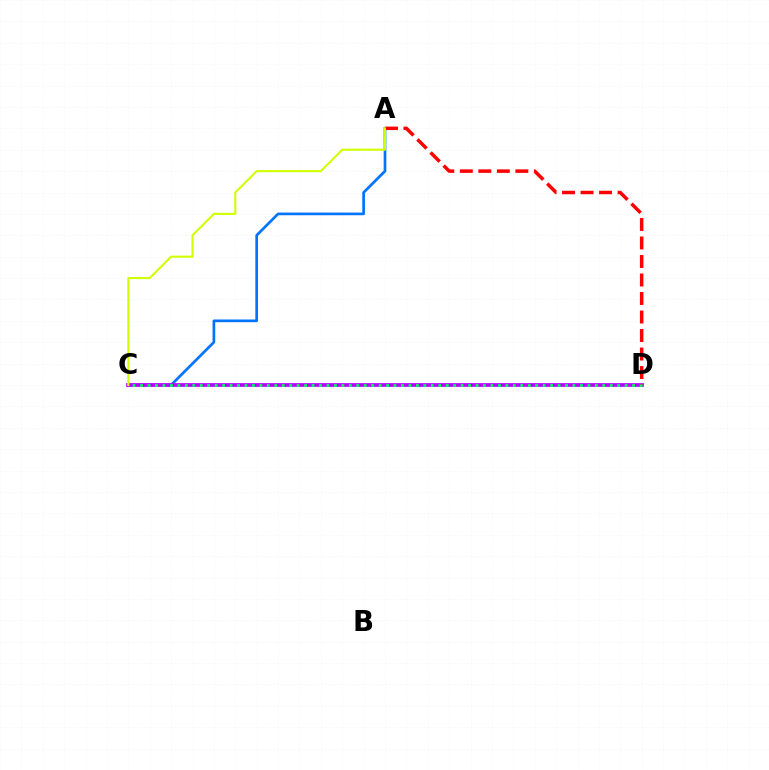{('A', 'C'): [{'color': '#0074ff', 'line_style': 'solid', 'thickness': 1.93}, {'color': '#d1ff00', 'line_style': 'solid', 'thickness': 1.5}], ('C', 'D'): [{'color': '#b900ff', 'line_style': 'solid', 'thickness': 2.68}, {'color': '#00ff5c', 'line_style': 'dotted', 'thickness': 2.03}], ('A', 'D'): [{'color': '#ff0000', 'line_style': 'dashed', 'thickness': 2.51}]}